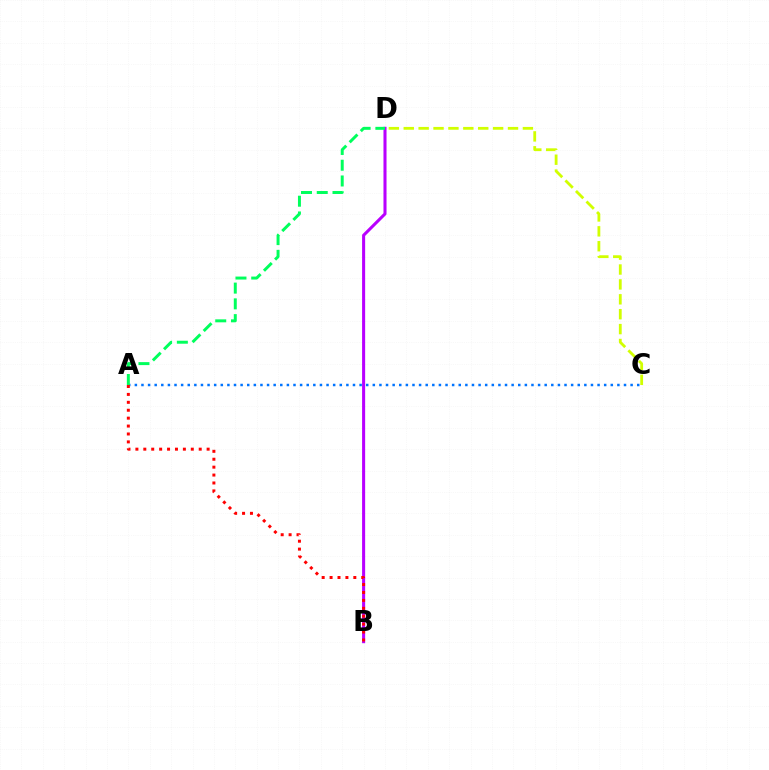{('B', 'D'): [{'color': '#b900ff', 'line_style': 'solid', 'thickness': 2.2}], ('A', 'C'): [{'color': '#0074ff', 'line_style': 'dotted', 'thickness': 1.8}], ('C', 'D'): [{'color': '#d1ff00', 'line_style': 'dashed', 'thickness': 2.02}], ('A', 'D'): [{'color': '#00ff5c', 'line_style': 'dashed', 'thickness': 2.14}], ('A', 'B'): [{'color': '#ff0000', 'line_style': 'dotted', 'thickness': 2.15}]}